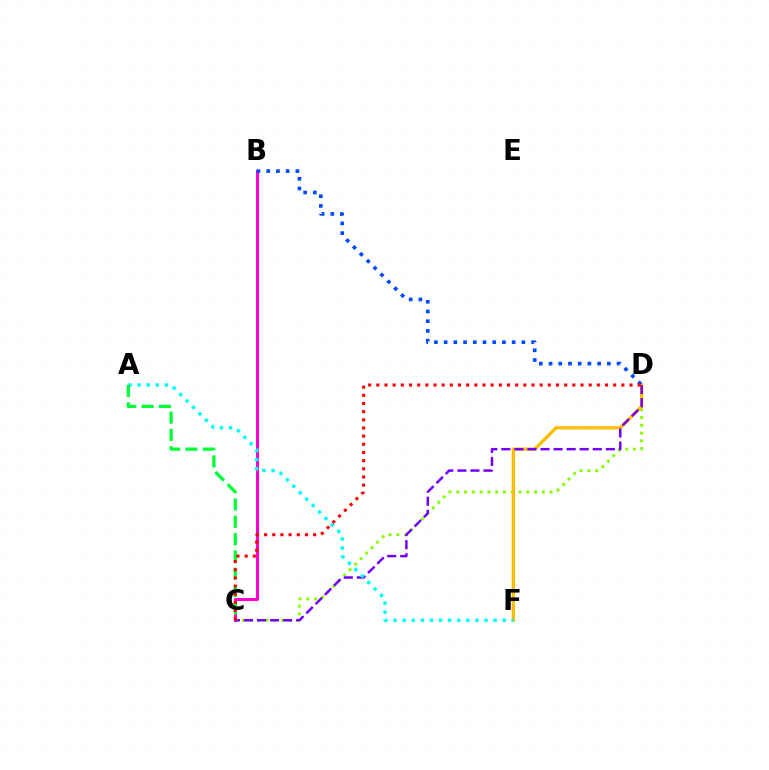{('C', 'D'): [{'color': '#84ff00', 'line_style': 'dotted', 'thickness': 2.11}, {'color': '#7200ff', 'line_style': 'dashed', 'thickness': 1.78}, {'color': '#ff0000', 'line_style': 'dotted', 'thickness': 2.22}], ('D', 'F'): [{'color': '#ffbd00', 'line_style': 'solid', 'thickness': 2.36}], ('B', 'C'): [{'color': '#ff00cf', 'line_style': 'solid', 'thickness': 2.17}], ('B', 'D'): [{'color': '#004bff', 'line_style': 'dotted', 'thickness': 2.64}], ('A', 'F'): [{'color': '#00fff6', 'line_style': 'dotted', 'thickness': 2.47}], ('A', 'C'): [{'color': '#00ff39', 'line_style': 'dashed', 'thickness': 2.35}]}